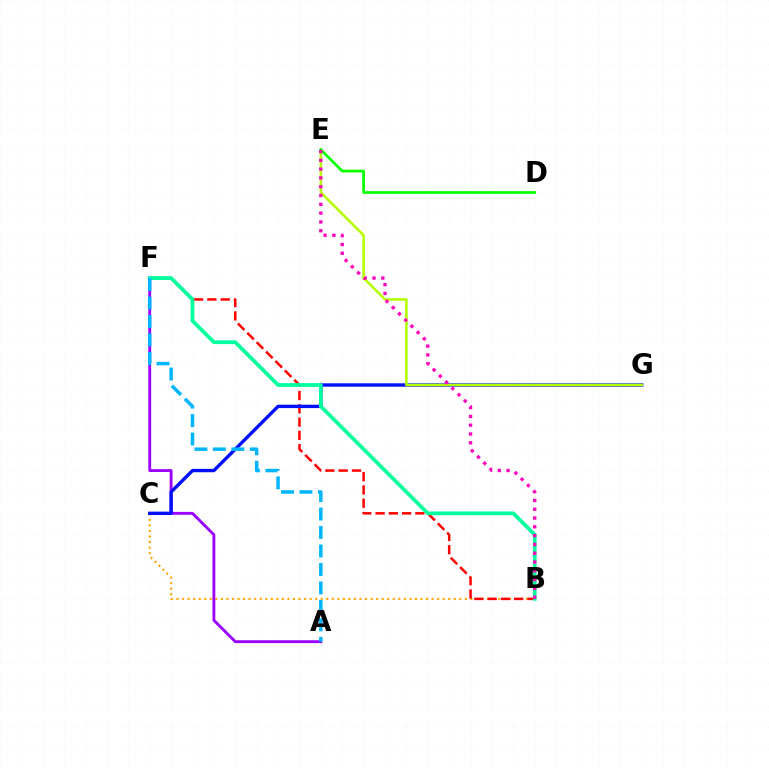{('B', 'C'): [{'color': '#ffa500', 'line_style': 'dotted', 'thickness': 1.51}], ('B', 'F'): [{'color': '#ff0000', 'line_style': 'dashed', 'thickness': 1.8}, {'color': '#00ff9d', 'line_style': 'solid', 'thickness': 2.69}], ('A', 'F'): [{'color': '#9b00ff', 'line_style': 'solid', 'thickness': 2.06}, {'color': '#00b5ff', 'line_style': 'dashed', 'thickness': 2.51}], ('C', 'G'): [{'color': '#0010ff', 'line_style': 'solid', 'thickness': 2.43}], ('E', 'G'): [{'color': '#b3ff00', 'line_style': 'solid', 'thickness': 1.85}], ('D', 'E'): [{'color': '#08ff00', 'line_style': 'solid', 'thickness': 1.97}], ('B', 'E'): [{'color': '#ff00bd', 'line_style': 'dotted', 'thickness': 2.39}]}